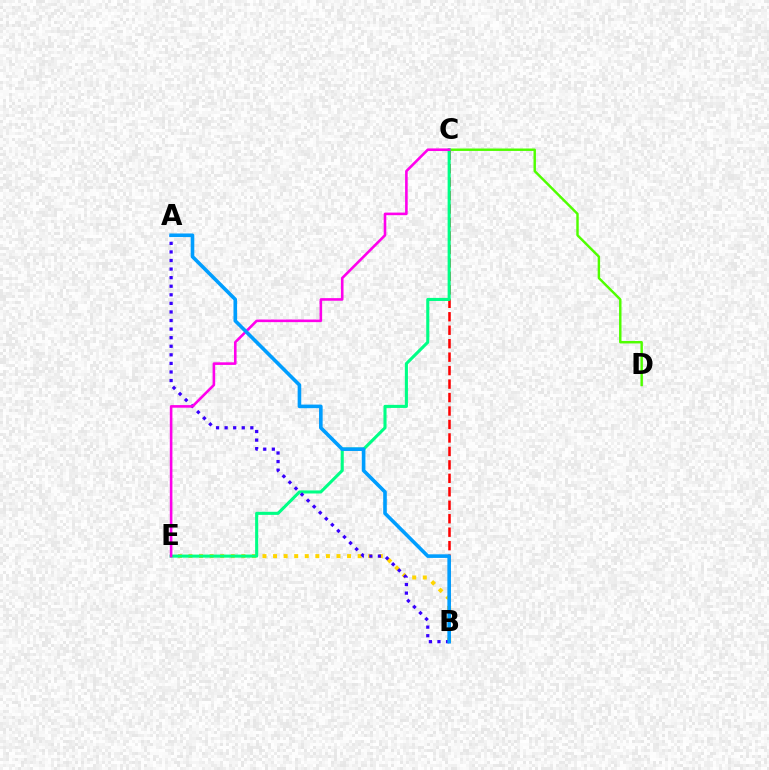{('B', 'E'): [{'color': '#ffd500', 'line_style': 'dotted', 'thickness': 2.87}], ('B', 'C'): [{'color': '#ff0000', 'line_style': 'dashed', 'thickness': 1.83}], ('C', 'D'): [{'color': '#4fff00', 'line_style': 'solid', 'thickness': 1.75}], ('C', 'E'): [{'color': '#00ff86', 'line_style': 'solid', 'thickness': 2.22}, {'color': '#ff00ed', 'line_style': 'solid', 'thickness': 1.87}], ('A', 'B'): [{'color': '#3700ff', 'line_style': 'dotted', 'thickness': 2.33}, {'color': '#009eff', 'line_style': 'solid', 'thickness': 2.59}]}